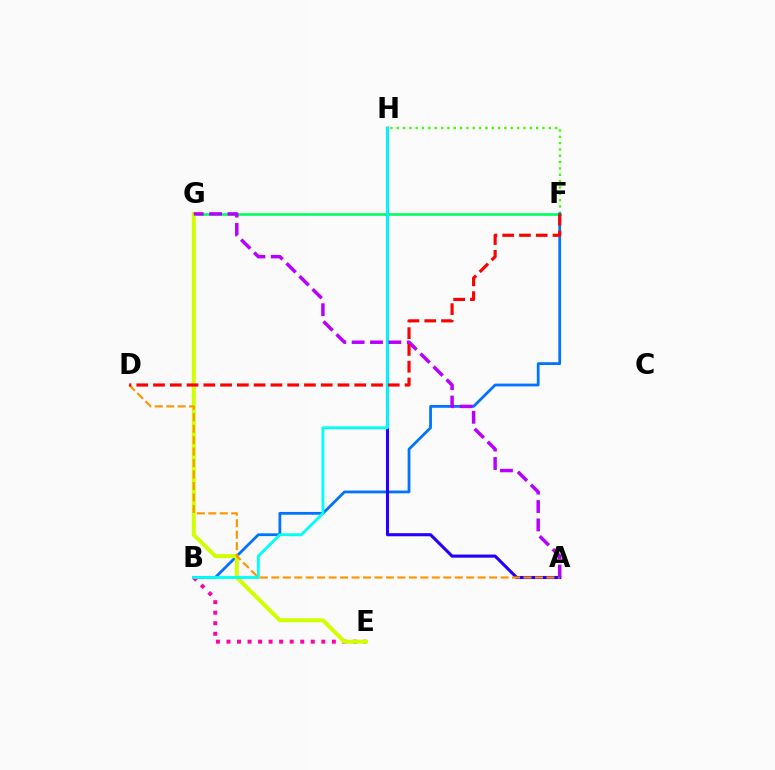{('F', 'G'): [{'color': '#00ff5c', 'line_style': 'solid', 'thickness': 1.89}], ('F', 'H'): [{'color': '#3dff00', 'line_style': 'dotted', 'thickness': 1.72}], ('B', 'F'): [{'color': '#0074ff', 'line_style': 'solid', 'thickness': 2.0}], ('B', 'E'): [{'color': '#ff00ac', 'line_style': 'dotted', 'thickness': 2.86}], ('E', 'G'): [{'color': '#d1ff00', 'line_style': 'solid', 'thickness': 2.86}], ('A', 'H'): [{'color': '#2500ff', 'line_style': 'solid', 'thickness': 2.23}], ('B', 'H'): [{'color': '#00fff6', 'line_style': 'solid', 'thickness': 2.06}], ('A', 'D'): [{'color': '#ff9400', 'line_style': 'dashed', 'thickness': 1.56}], ('A', 'G'): [{'color': '#b900ff', 'line_style': 'dashed', 'thickness': 2.5}], ('D', 'F'): [{'color': '#ff0000', 'line_style': 'dashed', 'thickness': 2.28}]}